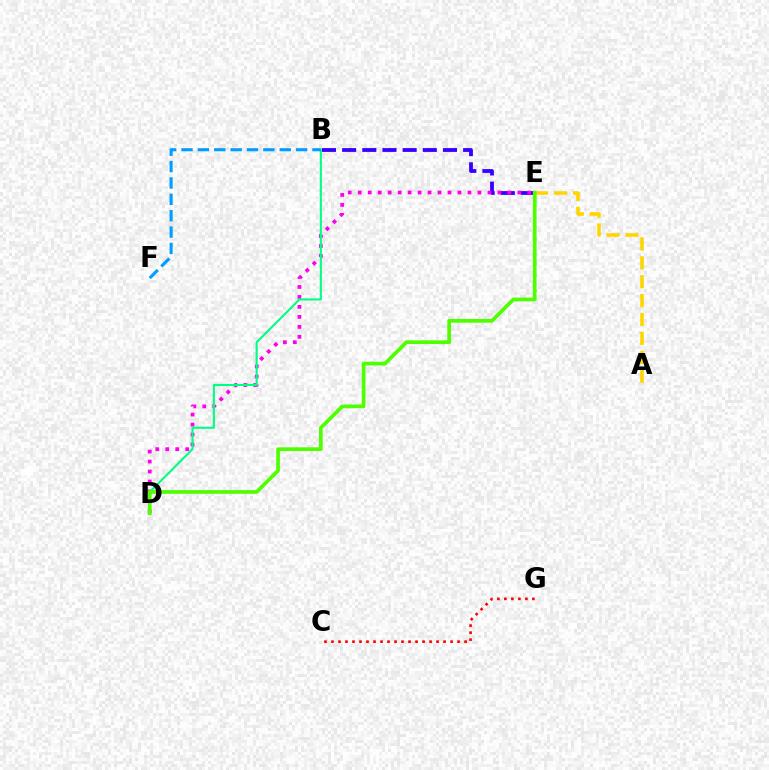{('B', 'E'): [{'color': '#3700ff', 'line_style': 'dashed', 'thickness': 2.74}], ('D', 'E'): [{'color': '#ff00ed', 'line_style': 'dotted', 'thickness': 2.71}, {'color': '#4fff00', 'line_style': 'solid', 'thickness': 2.67}], ('B', 'D'): [{'color': '#00ff86', 'line_style': 'solid', 'thickness': 1.5}], ('A', 'E'): [{'color': '#ffd500', 'line_style': 'dashed', 'thickness': 2.57}], ('C', 'G'): [{'color': '#ff0000', 'line_style': 'dotted', 'thickness': 1.9}], ('B', 'F'): [{'color': '#009eff', 'line_style': 'dashed', 'thickness': 2.22}]}